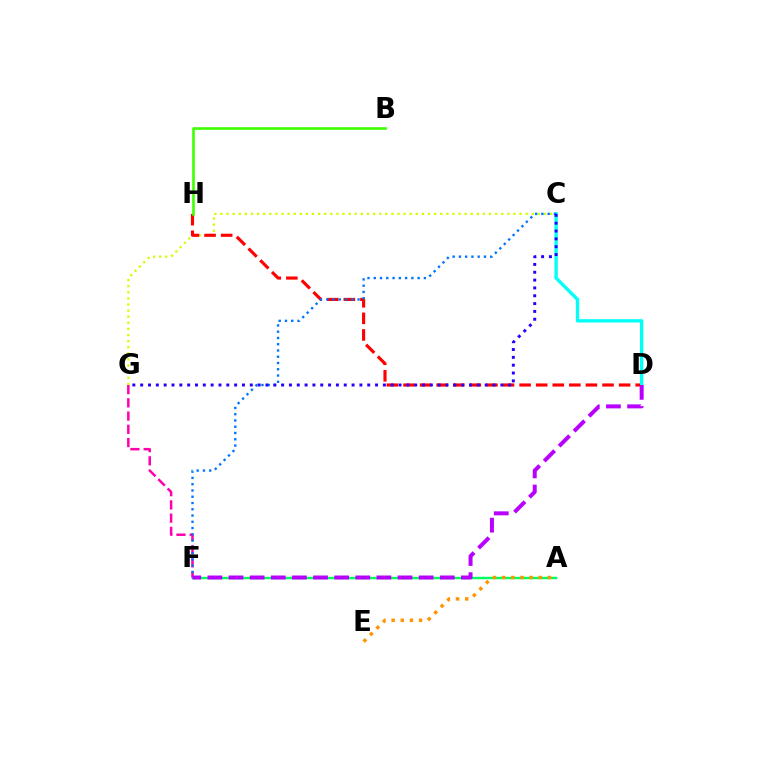{('F', 'G'): [{'color': '#ff00ac', 'line_style': 'dashed', 'thickness': 1.8}], ('C', 'G'): [{'color': '#d1ff00', 'line_style': 'dotted', 'thickness': 1.66}, {'color': '#2500ff', 'line_style': 'dotted', 'thickness': 2.13}], ('D', 'H'): [{'color': '#ff0000', 'line_style': 'dashed', 'thickness': 2.25}], ('C', 'D'): [{'color': '#00fff6', 'line_style': 'solid', 'thickness': 2.39}], ('B', 'H'): [{'color': '#3dff00', 'line_style': 'solid', 'thickness': 1.87}], ('A', 'F'): [{'color': '#00ff5c', 'line_style': 'solid', 'thickness': 1.74}], ('C', 'F'): [{'color': '#0074ff', 'line_style': 'dotted', 'thickness': 1.7}], ('D', 'F'): [{'color': '#b900ff', 'line_style': 'dashed', 'thickness': 2.87}], ('A', 'E'): [{'color': '#ff9400', 'line_style': 'dotted', 'thickness': 2.49}]}